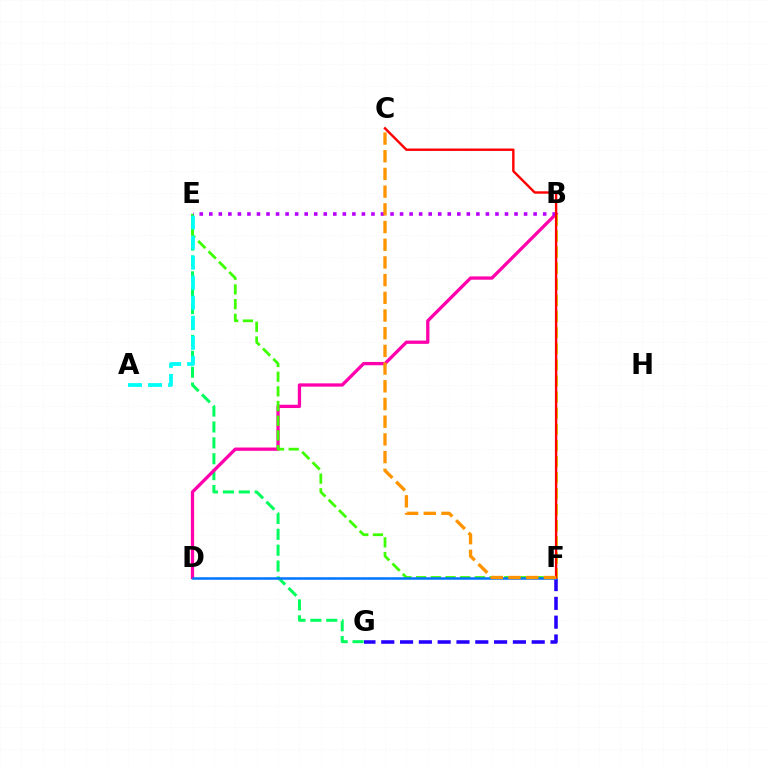{('E', 'G'): [{'color': '#00ff5c', 'line_style': 'dashed', 'thickness': 2.16}], ('B', 'D'): [{'color': '#ff00ac', 'line_style': 'solid', 'thickness': 2.36}], ('E', 'F'): [{'color': '#3dff00', 'line_style': 'dashed', 'thickness': 2.0}], ('B', 'E'): [{'color': '#b900ff', 'line_style': 'dotted', 'thickness': 2.59}], ('F', 'G'): [{'color': '#2500ff', 'line_style': 'dashed', 'thickness': 2.55}], ('A', 'E'): [{'color': '#00fff6', 'line_style': 'dashed', 'thickness': 2.72}], ('D', 'F'): [{'color': '#0074ff', 'line_style': 'solid', 'thickness': 1.8}], ('B', 'F'): [{'color': '#d1ff00', 'line_style': 'dashed', 'thickness': 2.19}], ('C', 'F'): [{'color': '#ff0000', 'line_style': 'solid', 'thickness': 1.73}, {'color': '#ff9400', 'line_style': 'dashed', 'thickness': 2.4}]}